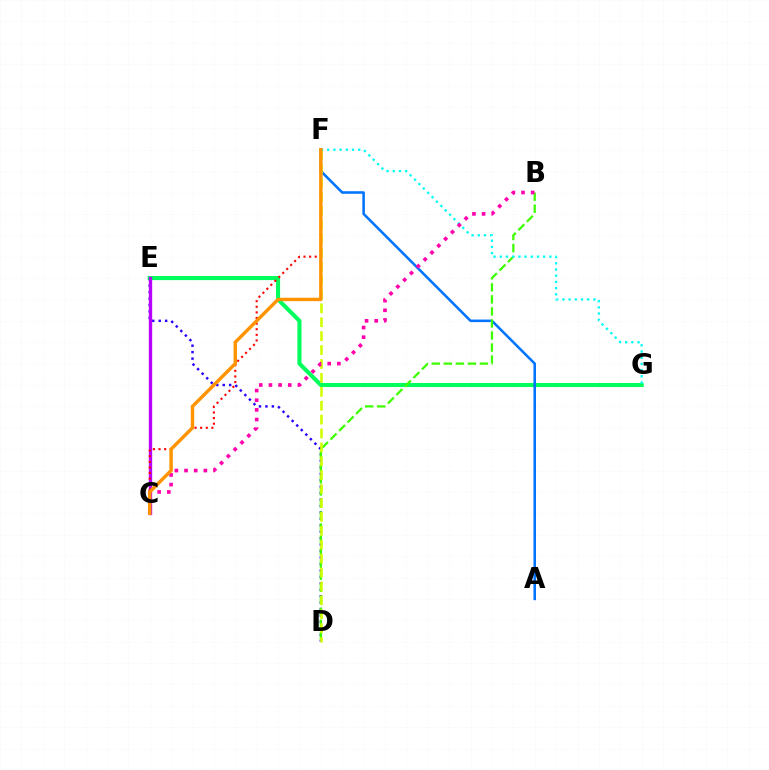{('D', 'E'): [{'color': '#2500ff', 'line_style': 'dotted', 'thickness': 1.75}], ('E', 'G'): [{'color': '#00ff5c', 'line_style': 'solid', 'thickness': 2.93}], ('C', 'E'): [{'color': '#b900ff', 'line_style': 'solid', 'thickness': 2.41}], ('C', 'F'): [{'color': '#ff0000', 'line_style': 'dotted', 'thickness': 1.52}, {'color': '#ff9400', 'line_style': 'solid', 'thickness': 2.46}], ('A', 'F'): [{'color': '#0074ff', 'line_style': 'solid', 'thickness': 1.84}], ('B', 'D'): [{'color': '#3dff00', 'line_style': 'dashed', 'thickness': 1.64}], ('D', 'F'): [{'color': '#d1ff00', 'line_style': 'dashed', 'thickness': 1.89}], ('F', 'G'): [{'color': '#00fff6', 'line_style': 'dotted', 'thickness': 1.68}], ('B', 'C'): [{'color': '#ff00ac', 'line_style': 'dotted', 'thickness': 2.62}]}